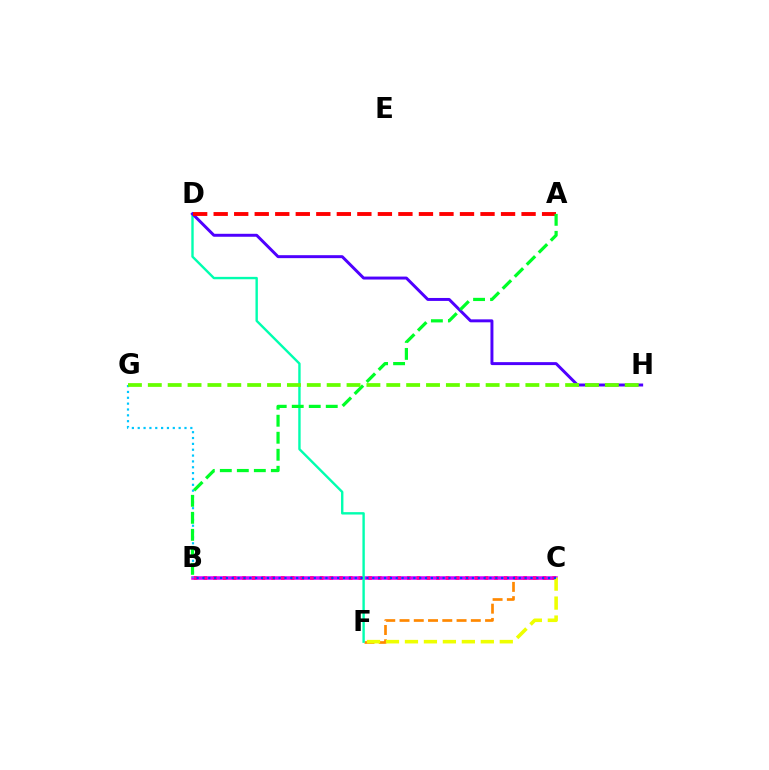{('C', 'F'): [{'color': '#ff8800', 'line_style': 'dashed', 'thickness': 1.94}, {'color': '#eeff00', 'line_style': 'dashed', 'thickness': 2.58}], ('B', 'C'): [{'color': '#d600ff', 'line_style': 'solid', 'thickness': 2.55}, {'color': '#ff00a0', 'line_style': 'dotted', 'thickness': 2.63}, {'color': '#003fff', 'line_style': 'dotted', 'thickness': 1.59}], ('D', 'F'): [{'color': '#00ffaf', 'line_style': 'solid', 'thickness': 1.72}], ('B', 'G'): [{'color': '#00c7ff', 'line_style': 'dotted', 'thickness': 1.59}], ('D', 'H'): [{'color': '#4f00ff', 'line_style': 'solid', 'thickness': 2.13}], ('A', 'D'): [{'color': '#ff0000', 'line_style': 'dashed', 'thickness': 2.79}], ('A', 'B'): [{'color': '#00ff27', 'line_style': 'dashed', 'thickness': 2.31}], ('G', 'H'): [{'color': '#66ff00', 'line_style': 'dashed', 'thickness': 2.7}]}